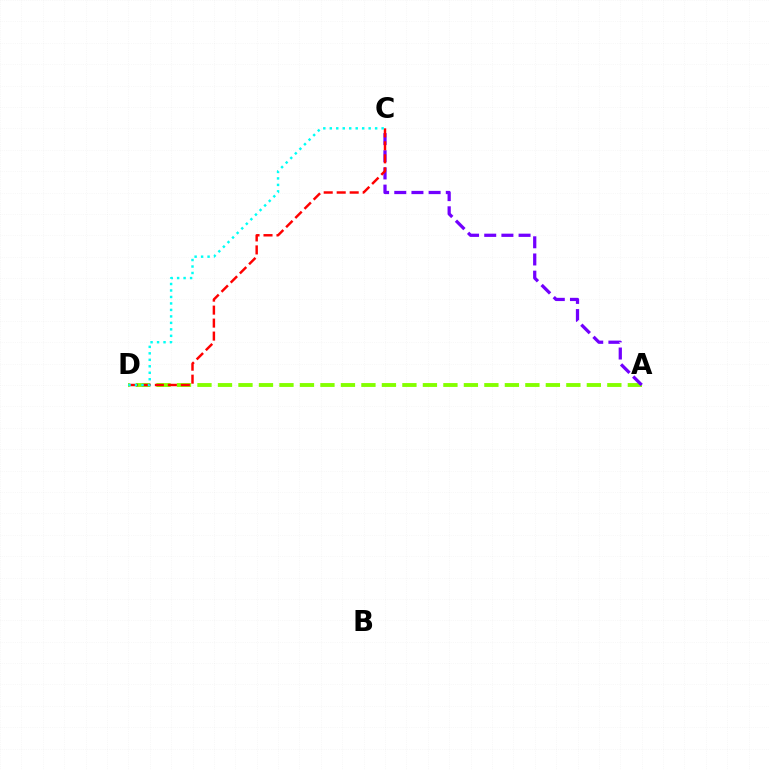{('A', 'D'): [{'color': '#84ff00', 'line_style': 'dashed', 'thickness': 2.78}], ('A', 'C'): [{'color': '#7200ff', 'line_style': 'dashed', 'thickness': 2.33}], ('C', 'D'): [{'color': '#ff0000', 'line_style': 'dashed', 'thickness': 1.76}, {'color': '#00fff6', 'line_style': 'dotted', 'thickness': 1.76}]}